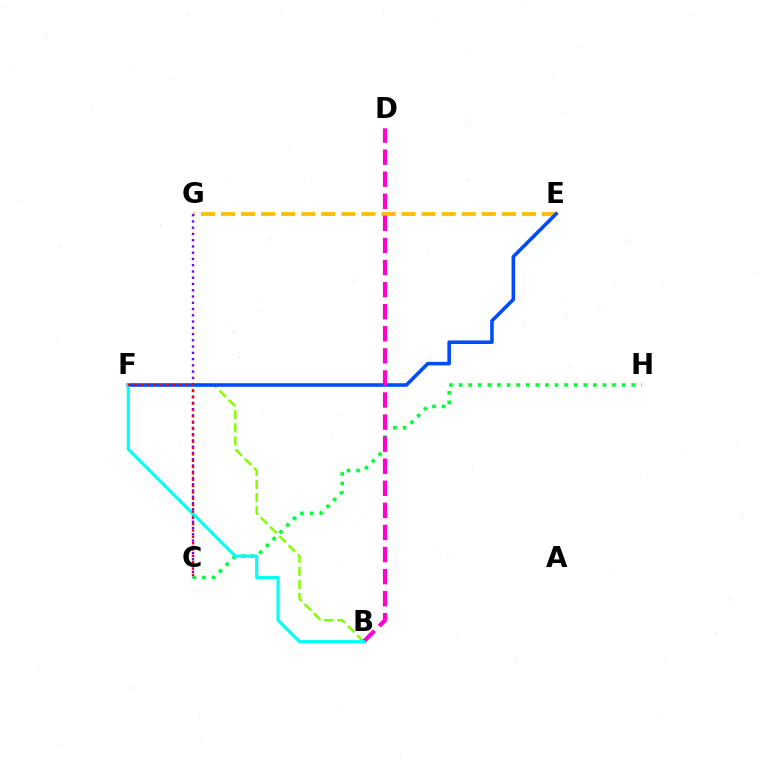{('E', 'G'): [{'color': '#ffbd00', 'line_style': 'dashed', 'thickness': 2.73}], ('B', 'F'): [{'color': '#84ff00', 'line_style': 'dashed', 'thickness': 1.78}, {'color': '#00fff6', 'line_style': 'solid', 'thickness': 2.26}], ('C', 'G'): [{'color': '#7200ff', 'line_style': 'dotted', 'thickness': 1.7}], ('E', 'F'): [{'color': '#004bff', 'line_style': 'solid', 'thickness': 2.57}], ('C', 'H'): [{'color': '#00ff39', 'line_style': 'dotted', 'thickness': 2.61}], ('B', 'D'): [{'color': '#ff00cf', 'line_style': 'dashed', 'thickness': 3.0}], ('C', 'F'): [{'color': '#ff0000', 'line_style': 'dotted', 'thickness': 1.72}]}